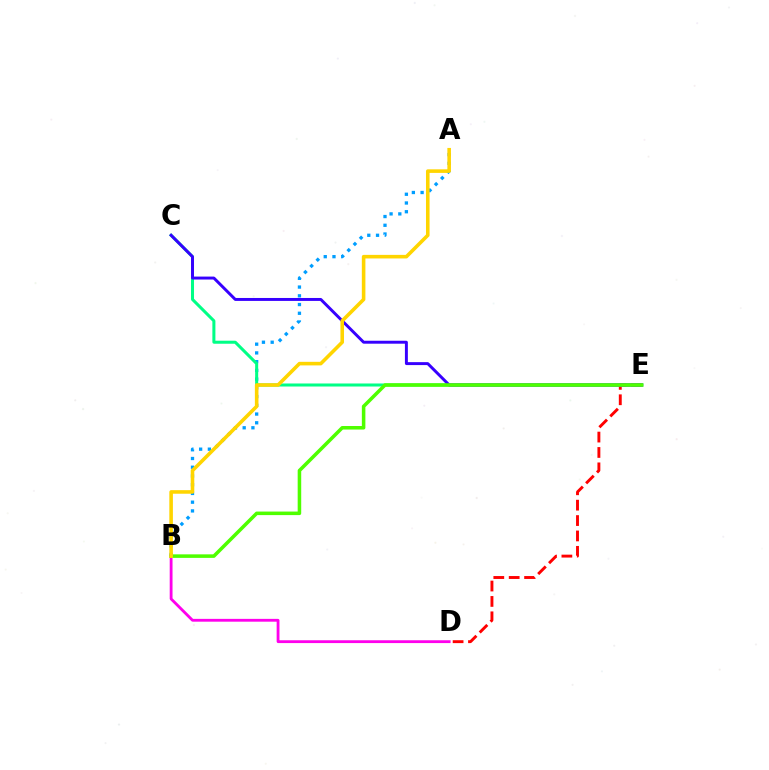{('A', 'B'): [{'color': '#009eff', 'line_style': 'dotted', 'thickness': 2.37}, {'color': '#ffd500', 'line_style': 'solid', 'thickness': 2.58}], ('D', 'E'): [{'color': '#ff0000', 'line_style': 'dashed', 'thickness': 2.09}], ('C', 'E'): [{'color': '#00ff86', 'line_style': 'solid', 'thickness': 2.18}, {'color': '#3700ff', 'line_style': 'solid', 'thickness': 2.12}], ('B', 'D'): [{'color': '#ff00ed', 'line_style': 'solid', 'thickness': 2.03}], ('B', 'E'): [{'color': '#4fff00', 'line_style': 'solid', 'thickness': 2.55}]}